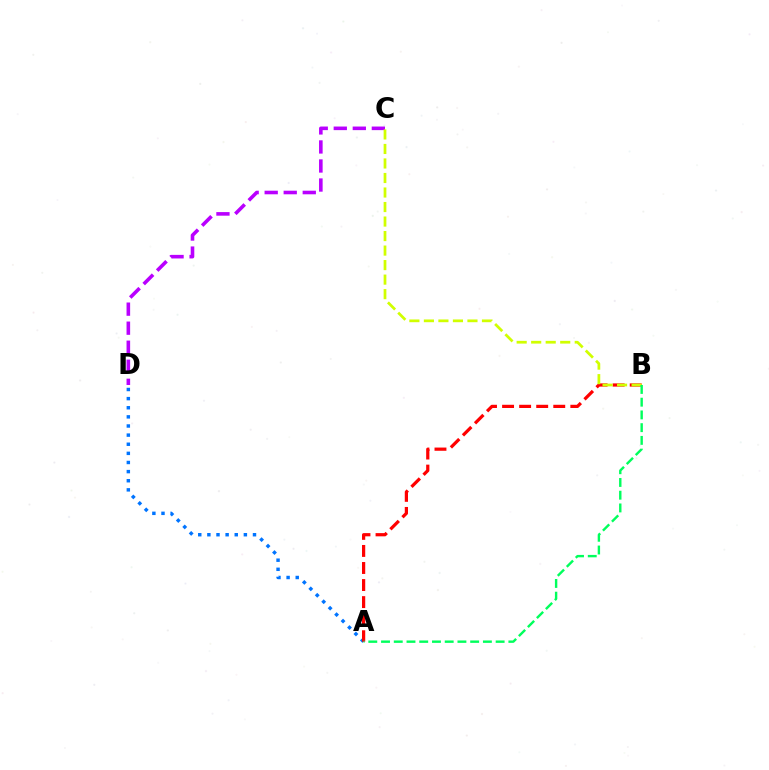{('A', 'D'): [{'color': '#0074ff', 'line_style': 'dotted', 'thickness': 2.48}], ('A', 'B'): [{'color': '#ff0000', 'line_style': 'dashed', 'thickness': 2.32}, {'color': '#00ff5c', 'line_style': 'dashed', 'thickness': 1.73}], ('C', 'D'): [{'color': '#b900ff', 'line_style': 'dashed', 'thickness': 2.59}], ('B', 'C'): [{'color': '#d1ff00', 'line_style': 'dashed', 'thickness': 1.97}]}